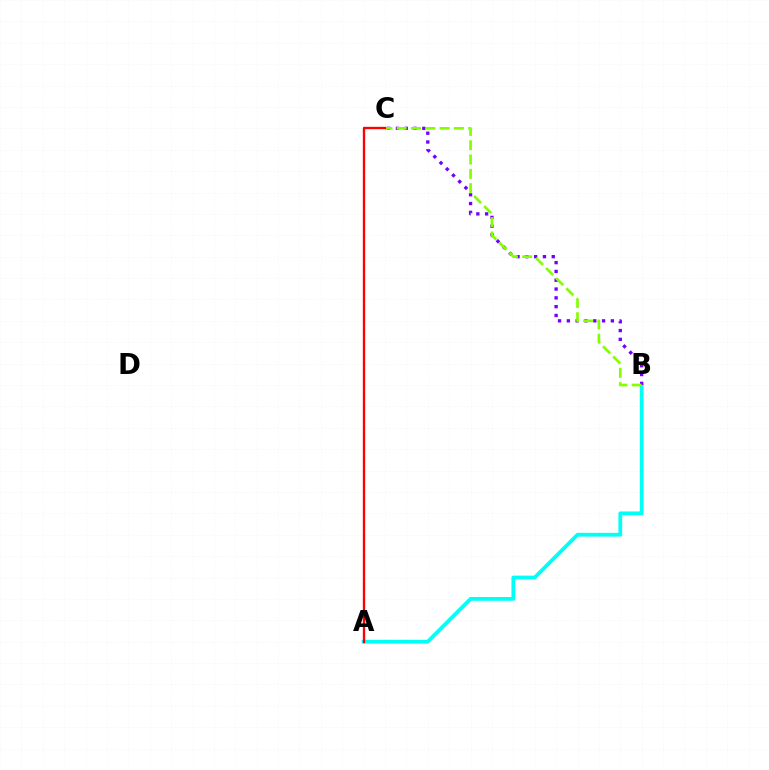{('A', 'B'): [{'color': '#00fff6', 'line_style': 'solid', 'thickness': 2.71}], ('B', 'C'): [{'color': '#7200ff', 'line_style': 'dotted', 'thickness': 2.39}, {'color': '#84ff00', 'line_style': 'dashed', 'thickness': 1.94}], ('A', 'C'): [{'color': '#ff0000', 'line_style': 'solid', 'thickness': 1.69}]}